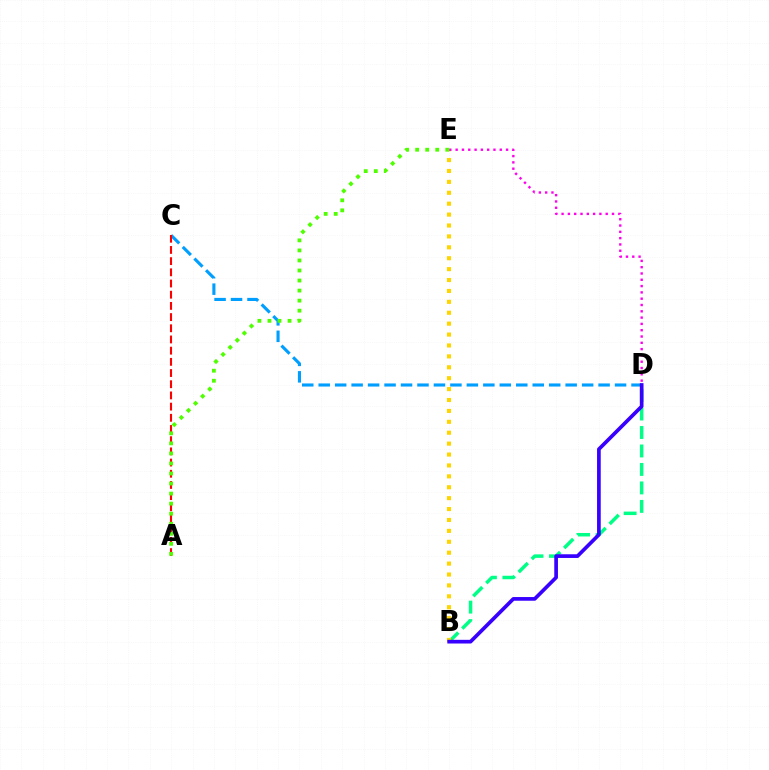{('C', 'D'): [{'color': '#009eff', 'line_style': 'dashed', 'thickness': 2.24}], ('B', 'D'): [{'color': '#00ff86', 'line_style': 'dashed', 'thickness': 2.51}, {'color': '#3700ff', 'line_style': 'solid', 'thickness': 2.65}], ('B', 'E'): [{'color': '#ffd500', 'line_style': 'dotted', 'thickness': 2.96}], ('A', 'C'): [{'color': '#ff0000', 'line_style': 'dashed', 'thickness': 1.52}], ('D', 'E'): [{'color': '#ff00ed', 'line_style': 'dotted', 'thickness': 1.71}], ('A', 'E'): [{'color': '#4fff00', 'line_style': 'dotted', 'thickness': 2.73}]}